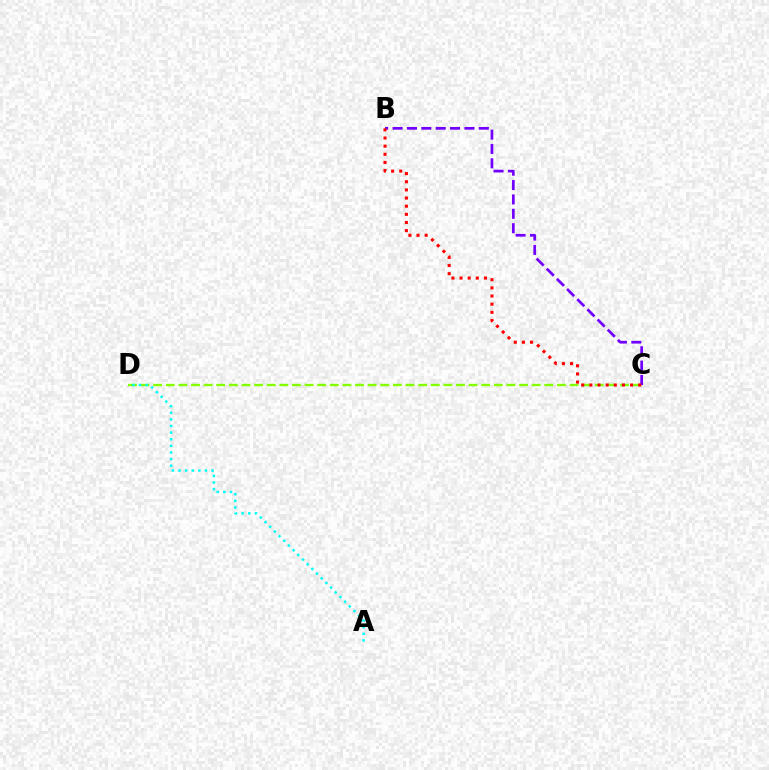{('C', 'D'): [{'color': '#84ff00', 'line_style': 'dashed', 'thickness': 1.71}], ('A', 'D'): [{'color': '#00fff6', 'line_style': 'dotted', 'thickness': 1.8}], ('B', 'C'): [{'color': '#7200ff', 'line_style': 'dashed', 'thickness': 1.95}, {'color': '#ff0000', 'line_style': 'dotted', 'thickness': 2.21}]}